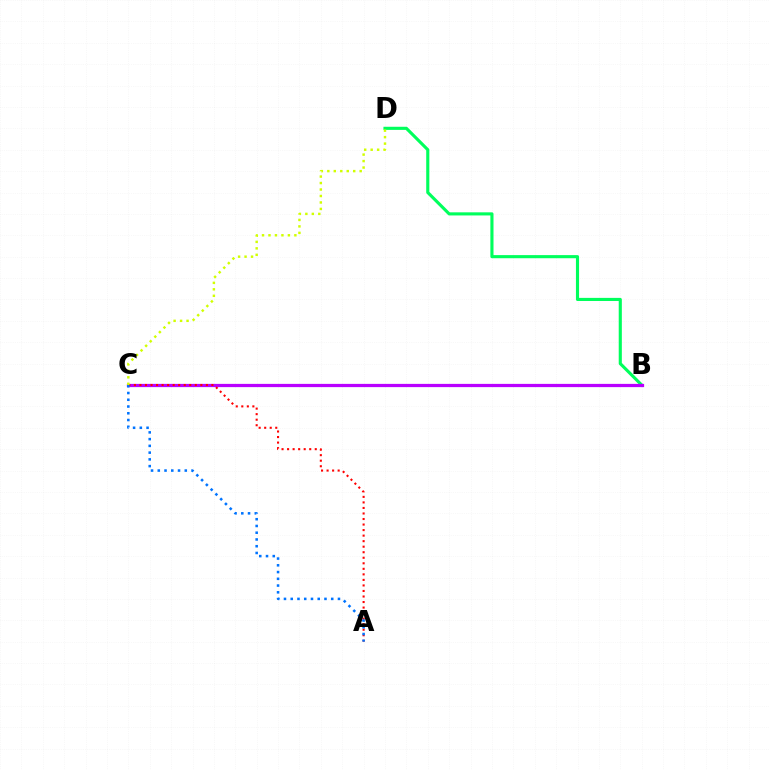{('B', 'D'): [{'color': '#00ff5c', 'line_style': 'solid', 'thickness': 2.25}], ('B', 'C'): [{'color': '#b900ff', 'line_style': 'solid', 'thickness': 2.33}], ('A', 'C'): [{'color': '#ff0000', 'line_style': 'dotted', 'thickness': 1.5}, {'color': '#0074ff', 'line_style': 'dotted', 'thickness': 1.83}], ('C', 'D'): [{'color': '#d1ff00', 'line_style': 'dotted', 'thickness': 1.76}]}